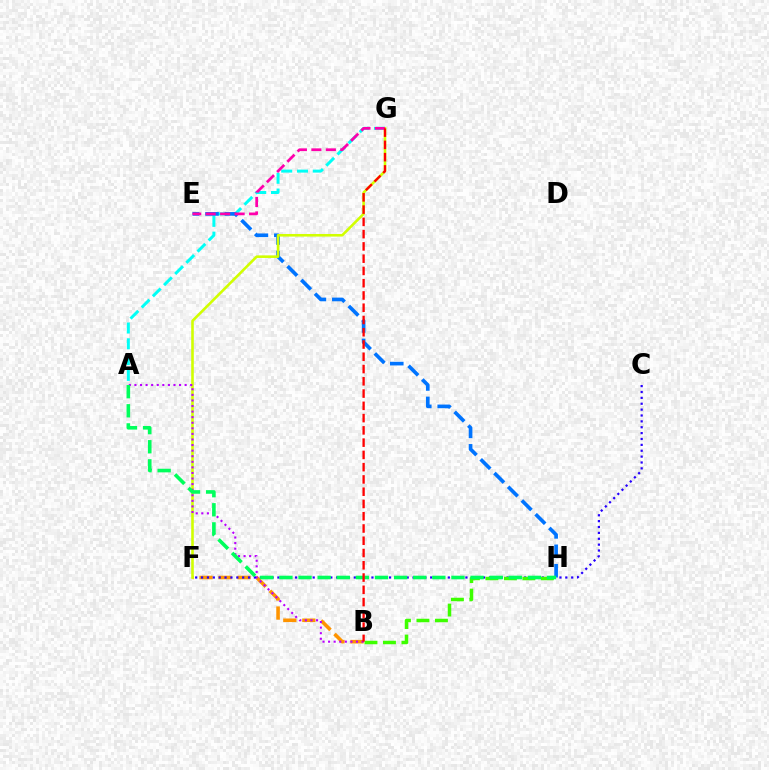{('B', 'F'): [{'color': '#ff9400', 'line_style': 'dashed', 'thickness': 2.58}], ('A', 'G'): [{'color': '#00fff6', 'line_style': 'dashed', 'thickness': 2.14}], ('E', 'H'): [{'color': '#0074ff', 'line_style': 'dashed', 'thickness': 2.64}], ('F', 'G'): [{'color': '#d1ff00', 'line_style': 'solid', 'thickness': 1.87}], ('E', 'G'): [{'color': '#ff00ac', 'line_style': 'dashed', 'thickness': 1.97}], ('A', 'B'): [{'color': '#b900ff', 'line_style': 'dotted', 'thickness': 1.52}], ('C', 'F'): [{'color': '#2500ff', 'line_style': 'dotted', 'thickness': 1.6}], ('B', 'H'): [{'color': '#3dff00', 'line_style': 'dashed', 'thickness': 2.51}], ('A', 'H'): [{'color': '#00ff5c', 'line_style': 'dashed', 'thickness': 2.6}], ('B', 'G'): [{'color': '#ff0000', 'line_style': 'dashed', 'thickness': 1.67}]}